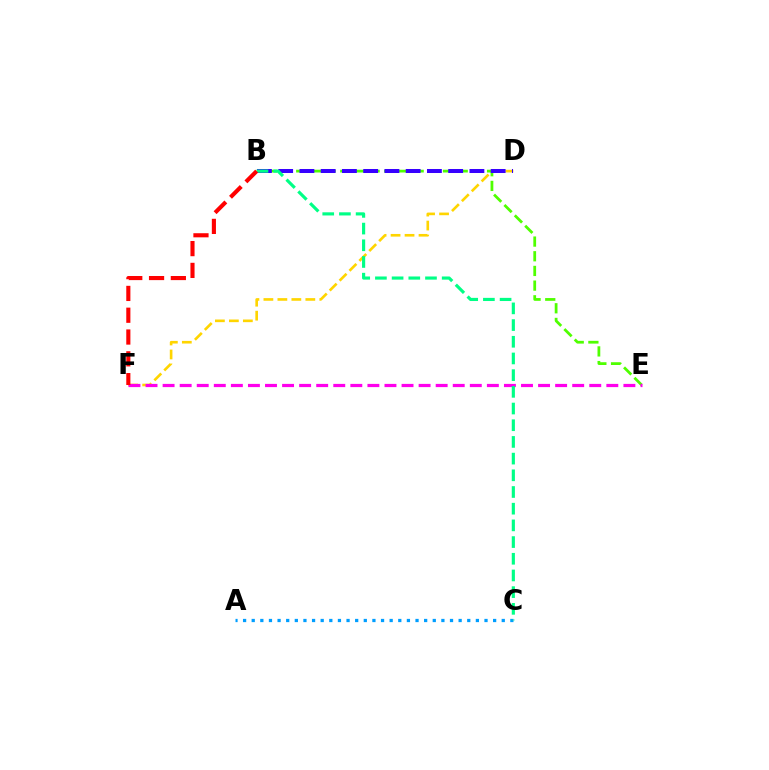{('D', 'F'): [{'color': '#ffd500', 'line_style': 'dashed', 'thickness': 1.9}], ('B', 'E'): [{'color': '#4fff00', 'line_style': 'dashed', 'thickness': 1.99}], ('B', 'D'): [{'color': '#3700ff', 'line_style': 'dashed', 'thickness': 2.89}], ('A', 'C'): [{'color': '#009eff', 'line_style': 'dotted', 'thickness': 2.34}], ('E', 'F'): [{'color': '#ff00ed', 'line_style': 'dashed', 'thickness': 2.32}], ('B', 'C'): [{'color': '#00ff86', 'line_style': 'dashed', 'thickness': 2.27}], ('B', 'F'): [{'color': '#ff0000', 'line_style': 'dashed', 'thickness': 2.96}]}